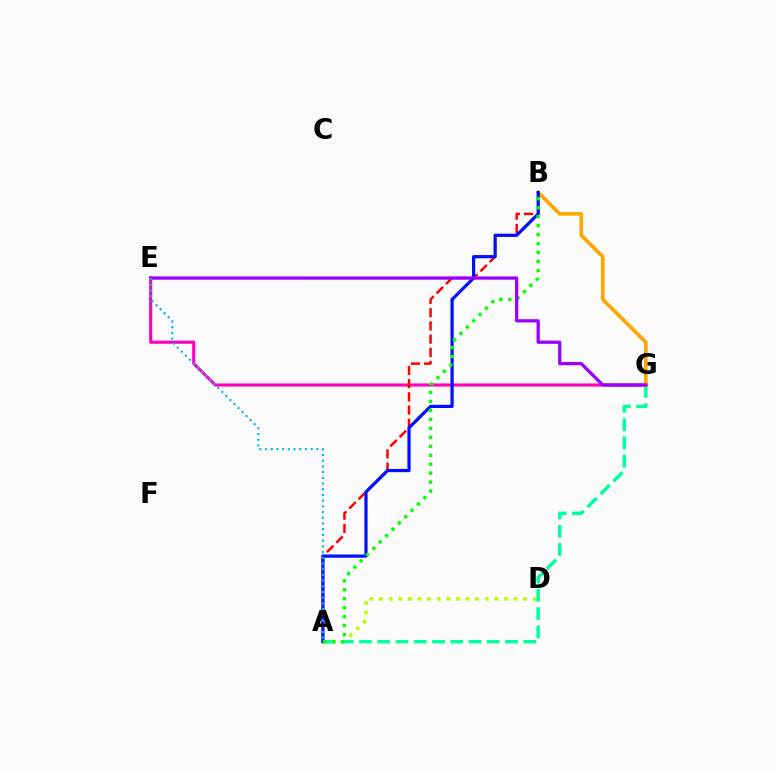{('A', 'D'): [{'color': '#b3ff00', 'line_style': 'dotted', 'thickness': 2.61}], ('A', 'G'): [{'color': '#00ff9d', 'line_style': 'dashed', 'thickness': 2.48}], ('E', 'G'): [{'color': '#ff00bd', 'line_style': 'solid', 'thickness': 2.25}, {'color': '#9b00ff', 'line_style': 'solid', 'thickness': 2.35}], ('A', 'B'): [{'color': '#ff0000', 'line_style': 'dashed', 'thickness': 1.79}, {'color': '#0010ff', 'line_style': 'solid', 'thickness': 2.31}, {'color': '#08ff00', 'line_style': 'dotted', 'thickness': 2.44}], ('B', 'G'): [{'color': '#ffa500', 'line_style': 'solid', 'thickness': 2.63}], ('A', 'E'): [{'color': '#00b5ff', 'line_style': 'dotted', 'thickness': 1.55}]}